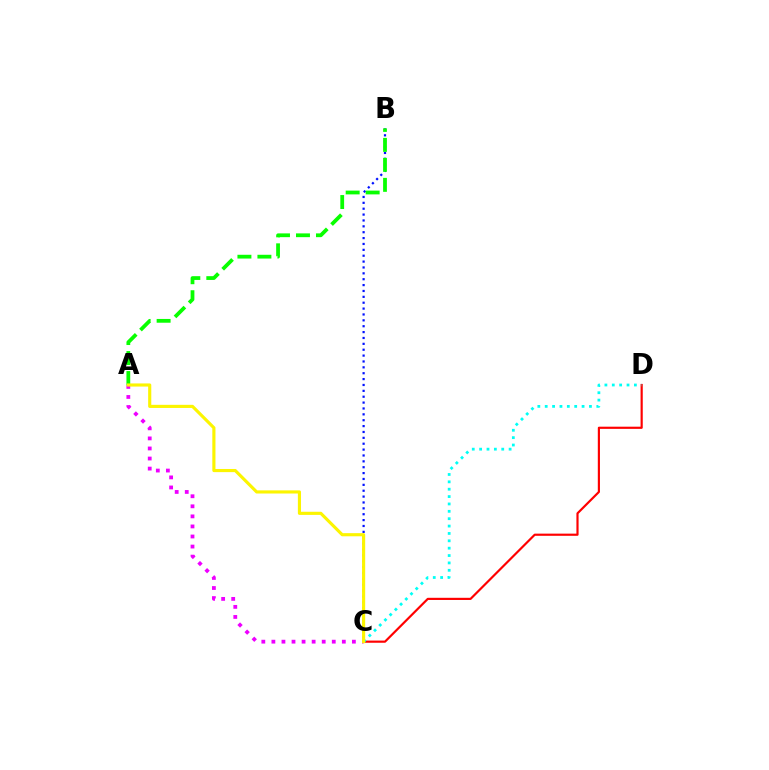{('C', 'D'): [{'color': '#ff0000', 'line_style': 'solid', 'thickness': 1.57}, {'color': '#00fff6', 'line_style': 'dotted', 'thickness': 2.0}], ('B', 'C'): [{'color': '#0010ff', 'line_style': 'dotted', 'thickness': 1.6}], ('A', 'B'): [{'color': '#08ff00', 'line_style': 'dashed', 'thickness': 2.72}], ('A', 'C'): [{'color': '#ee00ff', 'line_style': 'dotted', 'thickness': 2.73}, {'color': '#fcf500', 'line_style': 'solid', 'thickness': 2.26}]}